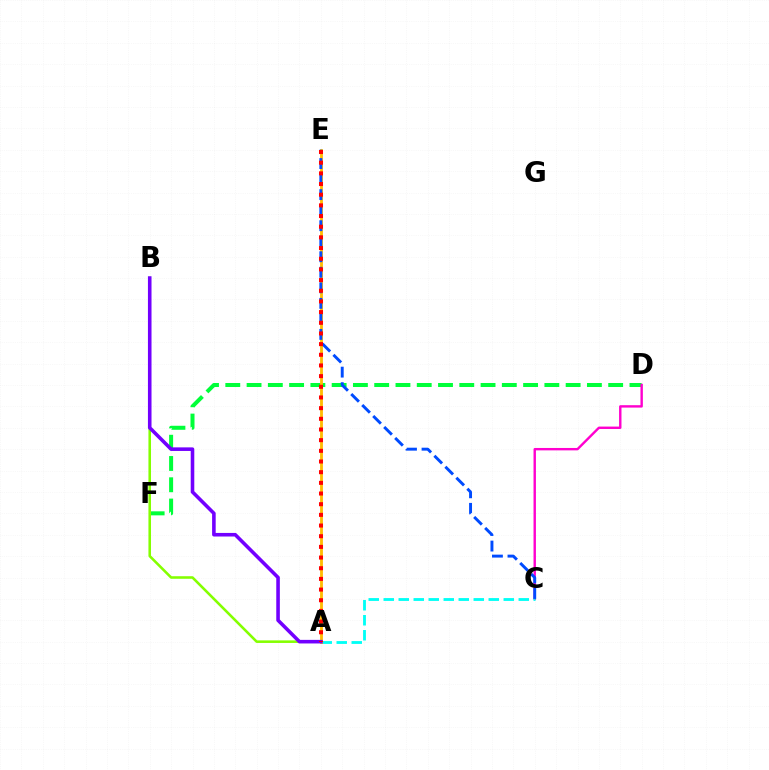{('D', 'F'): [{'color': '#00ff39', 'line_style': 'dashed', 'thickness': 2.89}], ('C', 'D'): [{'color': '#ff00cf', 'line_style': 'solid', 'thickness': 1.73}], ('A', 'C'): [{'color': '#00fff6', 'line_style': 'dashed', 'thickness': 2.04}], ('A', 'B'): [{'color': '#84ff00', 'line_style': 'solid', 'thickness': 1.85}, {'color': '#7200ff', 'line_style': 'solid', 'thickness': 2.58}], ('A', 'E'): [{'color': '#ffbd00', 'line_style': 'solid', 'thickness': 2.03}, {'color': '#ff0000', 'line_style': 'dotted', 'thickness': 2.9}], ('C', 'E'): [{'color': '#004bff', 'line_style': 'dashed', 'thickness': 2.11}]}